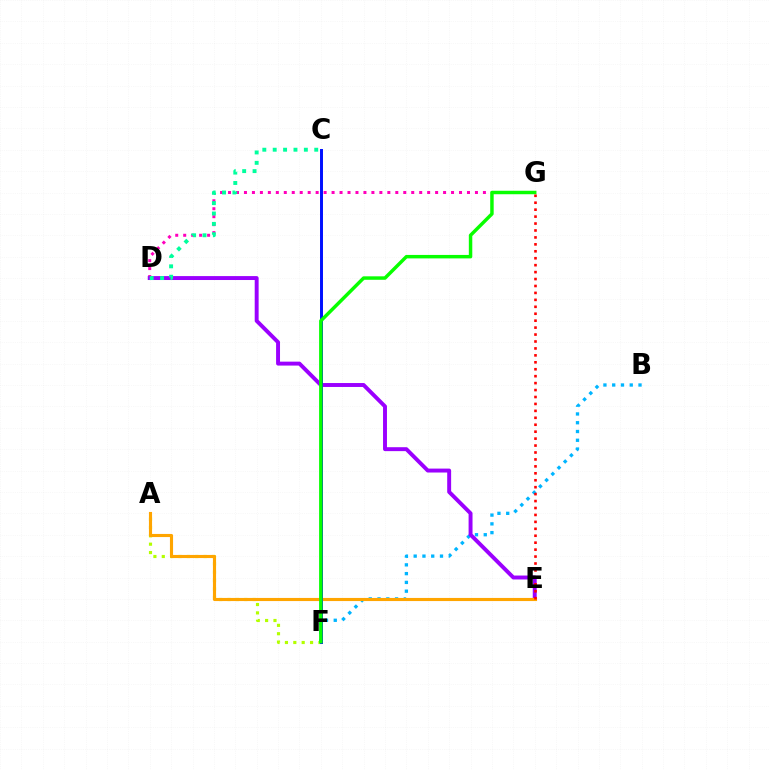{('B', 'F'): [{'color': '#00b5ff', 'line_style': 'dotted', 'thickness': 2.38}], ('A', 'F'): [{'color': '#b3ff00', 'line_style': 'dotted', 'thickness': 2.27}], ('D', 'G'): [{'color': '#ff00bd', 'line_style': 'dotted', 'thickness': 2.16}], ('D', 'E'): [{'color': '#9b00ff', 'line_style': 'solid', 'thickness': 2.83}], ('A', 'E'): [{'color': '#ffa500', 'line_style': 'solid', 'thickness': 2.24}], ('C', 'D'): [{'color': '#00ff9d', 'line_style': 'dotted', 'thickness': 2.82}], ('C', 'F'): [{'color': '#0010ff', 'line_style': 'solid', 'thickness': 2.13}], ('F', 'G'): [{'color': '#08ff00', 'line_style': 'solid', 'thickness': 2.49}], ('E', 'G'): [{'color': '#ff0000', 'line_style': 'dotted', 'thickness': 1.89}]}